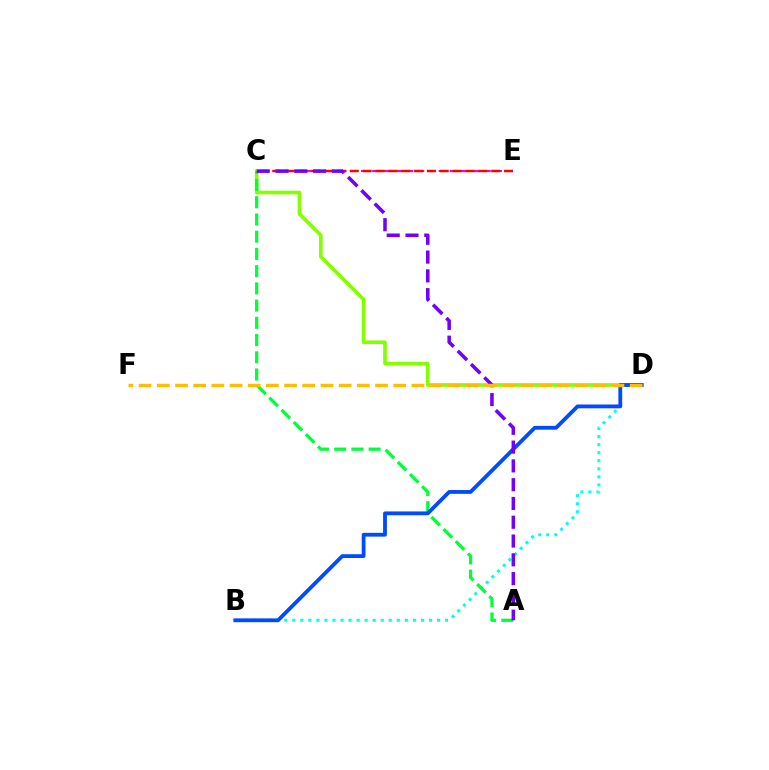{('C', 'D'): [{'color': '#84ff00', 'line_style': 'solid', 'thickness': 2.62}], ('C', 'E'): [{'color': '#ff00cf', 'line_style': 'dashed', 'thickness': 1.51}, {'color': '#ff0000', 'line_style': 'dashed', 'thickness': 1.75}], ('B', 'D'): [{'color': '#00fff6', 'line_style': 'dotted', 'thickness': 2.18}, {'color': '#004bff', 'line_style': 'solid', 'thickness': 2.74}], ('A', 'C'): [{'color': '#00ff39', 'line_style': 'dashed', 'thickness': 2.34}, {'color': '#7200ff', 'line_style': 'dashed', 'thickness': 2.55}], ('D', 'F'): [{'color': '#ffbd00', 'line_style': 'dashed', 'thickness': 2.47}]}